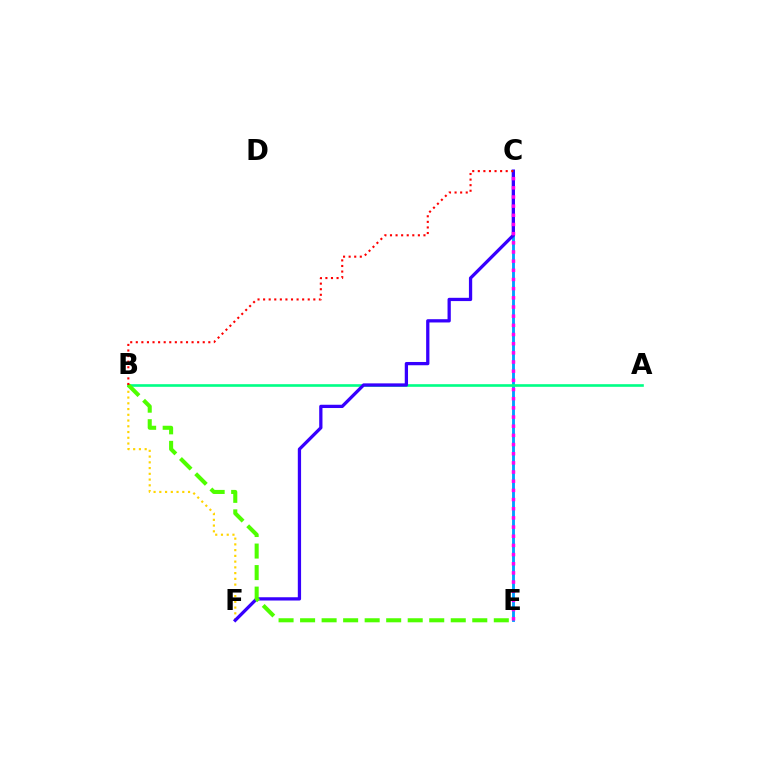{('C', 'E'): [{'color': '#009eff', 'line_style': 'solid', 'thickness': 2.06}, {'color': '#ff00ed', 'line_style': 'dotted', 'thickness': 2.49}], ('B', 'F'): [{'color': '#ffd500', 'line_style': 'dotted', 'thickness': 1.56}], ('A', 'B'): [{'color': '#00ff86', 'line_style': 'solid', 'thickness': 1.89}], ('C', 'F'): [{'color': '#3700ff', 'line_style': 'solid', 'thickness': 2.36}], ('B', 'E'): [{'color': '#4fff00', 'line_style': 'dashed', 'thickness': 2.92}], ('B', 'C'): [{'color': '#ff0000', 'line_style': 'dotted', 'thickness': 1.52}]}